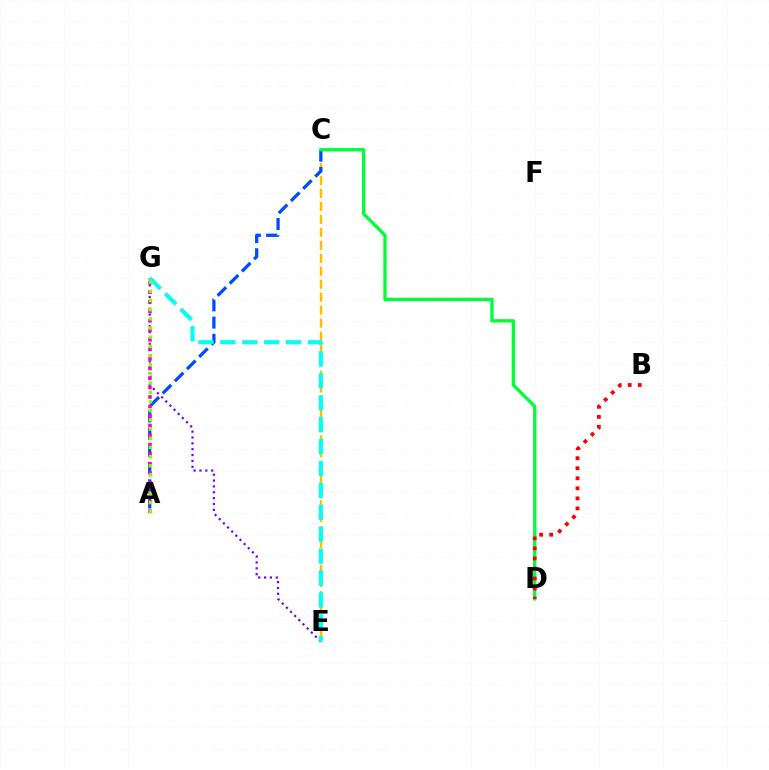{('C', 'E'): [{'color': '#ffbd00', 'line_style': 'dashed', 'thickness': 1.76}], ('E', 'G'): [{'color': '#7200ff', 'line_style': 'dotted', 'thickness': 1.59}, {'color': '#00fff6', 'line_style': 'dashed', 'thickness': 2.98}], ('A', 'C'): [{'color': '#004bff', 'line_style': 'dashed', 'thickness': 2.34}], ('C', 'D'): [{'color': '#00ff39', 'line_style': 'solid', 'thickness': 2.39}], ('B', 'D'): [{'color': '#ff0000', 'line_style': 'dotted', 'thickness': 2.73}], ('A', 'G'): [{'color': '#ff00cf', 'line_style': 'dotted', 'thickness': 2.59}, {'color': '#84ff00', 'line_style': 'dotted', 'thickness': 2.5}]}